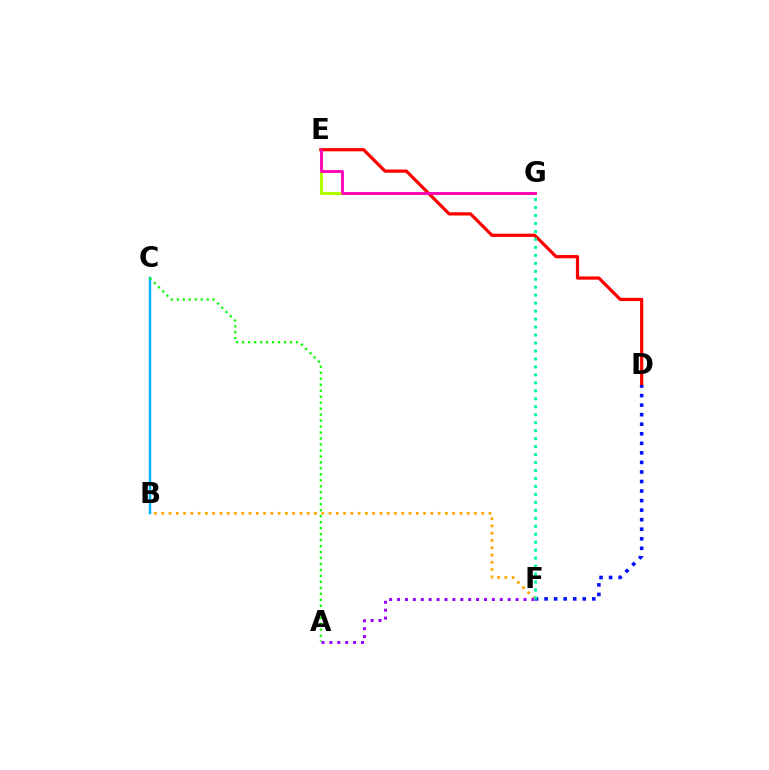{('B', 'F'): [{'color': '#ffa500', 'line_style': 'dotted', 'thickness': 1.98}], ('B', 'C'): [{'color': '#00b5ff', 'line_style': 'solid', 'thickness': 1.78}], ('E', 'G'): [{'color': '#b3ff00', 'line_style': 'solid', 'thickness': 2.22}, {'color': '#ff00bd', 'line_style': 'solid', 'thickness': 2.06}], ('D', 'E'): [{'color': '#ff0000', 'line_style': 'solid', 'thickness': 2.32}], ('A', 'C'): [{'color': '#08ff00', 'line_style': 'dotted', 'thickness': 1.62}], ('D', 'F'): [{'color': '#0010ff', 'line_style': 'dotted', 'thickness': 2.59}], ('A', 'F'): [{'color': '#9b00ff', 'line_style': 'dotted', 'thickness': 2.15}], ('F', 'G'): [{'color': '#00ff9d', 'line_style': 'dotted', 'thickness': 2.17}]}